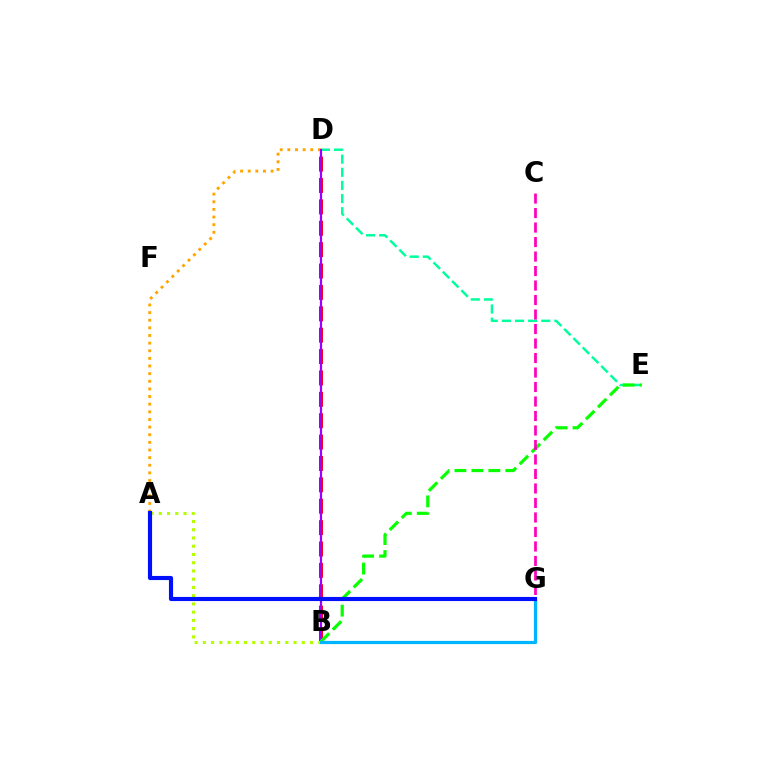{('B', 'D'): [{'color': '#ff0000', 'line_style': 'dashed', 'thickness': 2.9}, {'color': '#9b00ff', 'line_style': 'solid', 'thickness': 1.61}], ('D', 'E'): [{'color': '#00ff9d', 'line_style': 'dashed', 'thickness': 1.78}], ('A', 'D'): [{'color': '#ffa500', 'line_style': 'dotted', 'thickness': 2.07}], ('B', 'E'): [{'color': '#08ff00', 'line_style': 'dashed', 'thickness': 2.31}], ('C', 'G'): [{'color': '#ff00bd', 'line_style': 'dashed', 'thickness': 1.97}], ('A', 'B'): [{'color': '#b3ff00', 'line_style': 'dotted', 'thickness': 2.24}], ('B', 'G'): [{'color': '#00b5ff', 'line_style': 'solid', 'thickness': 2.3}], ('A', 'G'): [{'color': '#0010ff', 'line_style': 'solid', 'thickness': 2.98}]}